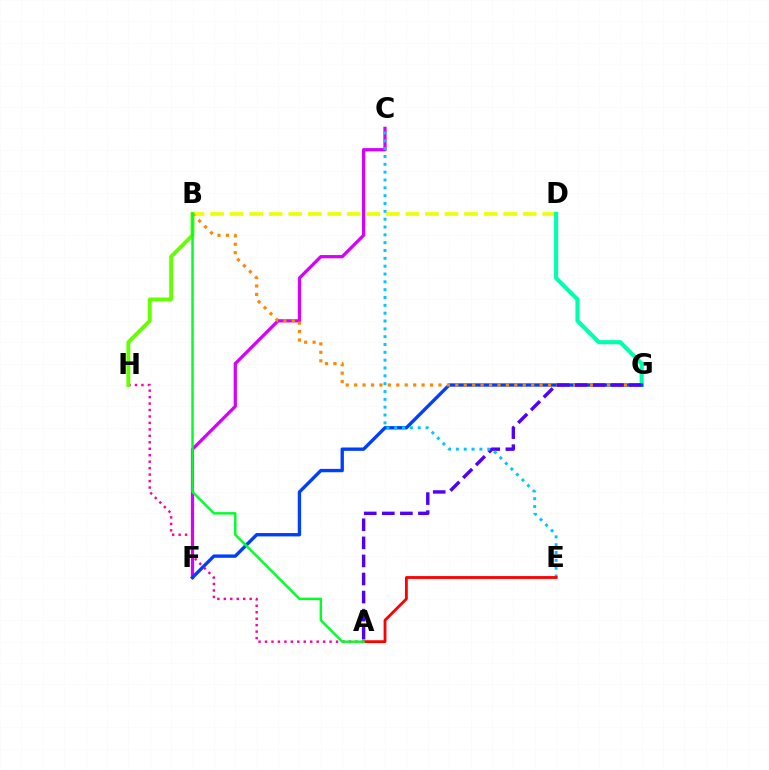{('C', 'F'): [{'color': '#d600ff', 'line_style': 'solid', 'thickness': 2.33}], ('B', 'D'): [{'color': '#eeff00', 'line_style': 'dashed', 'thickness': 2.65}], ('D', 'G'): [{'color': '#00ffaf', 'line_style': 'solid', 'thickness': 2.97}], ('F', 'G'): [{'color': '#003fff', 'line_style': 'solid', 'thickness': 2.42}], ('A', 'H'): [{'color': '#ff00a0', 'line_style': 'dotted', 'thickness': 1.75}], ('B', 'G'): [{'color': '#ff8800', 'line_style': 'dotted', 'thickness': 2.29}], ('A', 'G'): [{'color': '#4f00ff', 'line_style': 'dashed', 'thickness': 2.45}], ('C', 'E'): [{'color': '#00c7ff', 'line_style': 'dotted', 'thickness': 2.13}], ('B', 'H'): [{'color': '#66ff00', 'line_style': 'solid', 'thickness': 2.79}], ('A', 'E'): [{'color': '#ff0000', 'line_style': 'solid', 'thickness': 2.04}], ('A', 'B'): [{'color': '#00ff27', 'line_style': 'solid', 'thickness': 1.76}]}